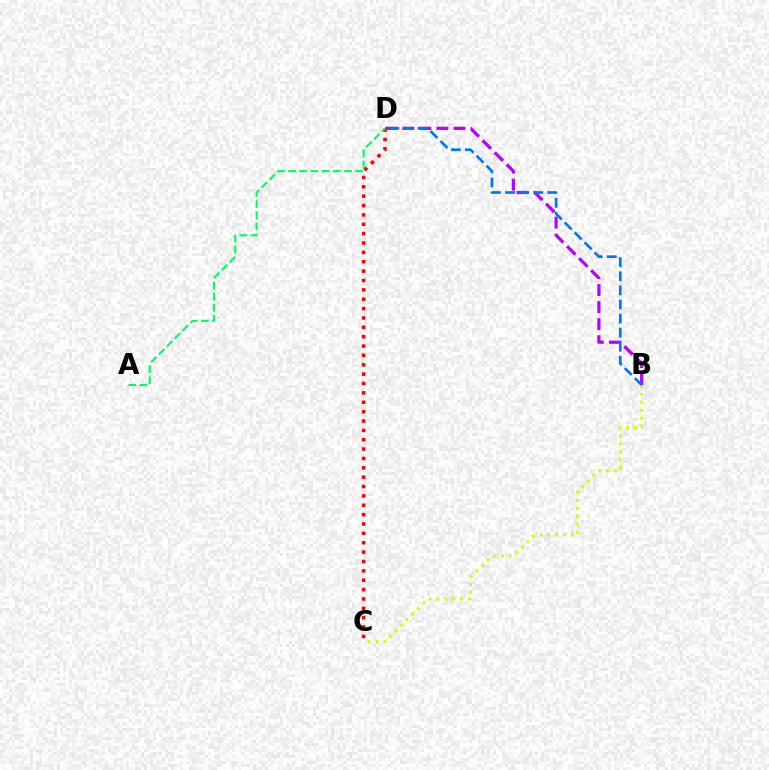{('B', 'D'): [{'color': '#b900ff', 'line_style': 'dashed', 'thickness': 2.31}, {'color': '#0074ff', 'line_style': 'dashed', 'thickness': 1.91}], ('C', 'D'): [{'color': '#ff0000', 'line_style': 'dotted', 'thickness': 2.54}], ('B', 'C'): [{'color': '#d1ff00', 'line_style': 'dotted', 'thickness': 2.14}], ('A', 'D'): [{'color': '#00ff5c', 'line_style': 'dashed', 'thickness': 1.52}]}